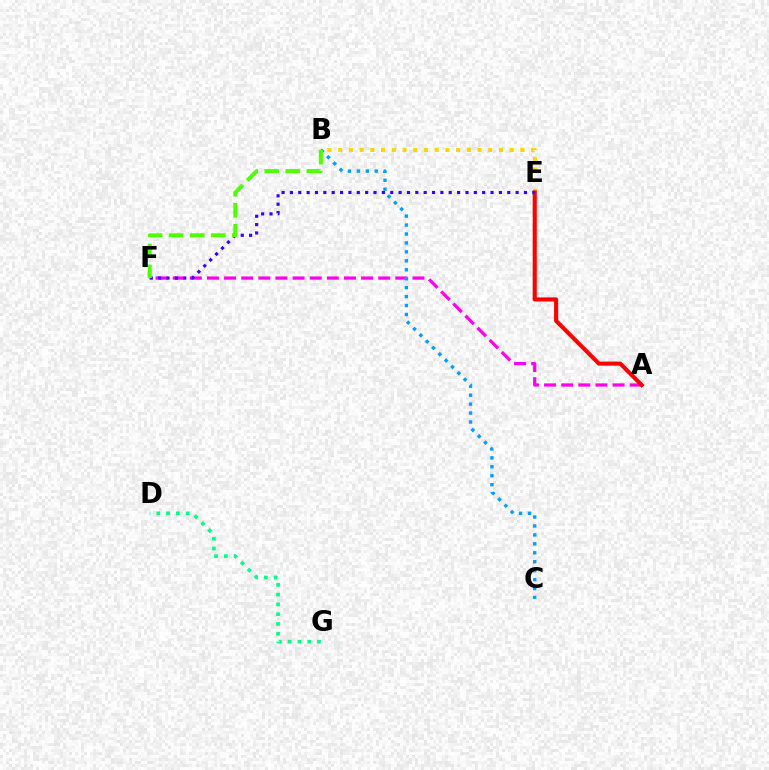{('D', 'G'): [{'color': '#00ff86', 'line_style': 'dotted', 'thickness': 2.66}], ('A', 'F'): [{'color': '#ff00ed', 'line_style': 'dashed', 'thickness': 2.33}], ('B', 'C'): [{'color': '#009eff', 'line_style': 'dotted', 'thickness': 2.43}], ('B', 'E'): [{'color': '#ffd500', 'line_style': 'dotted', 'thickness': 2.91}], ('A', 'E'): [{'color': '#ff0000', 'line_style': 'solid', 'thickness': 2.94}], ('E', 'F'): [{'color': '#3700ff', 'line_style': 'dotted', 'thickness': 2.27}], ('B', 'F'): [{'color': '#4fff00', 'line_style': 'dashed', 'thickness': 2.86}]}